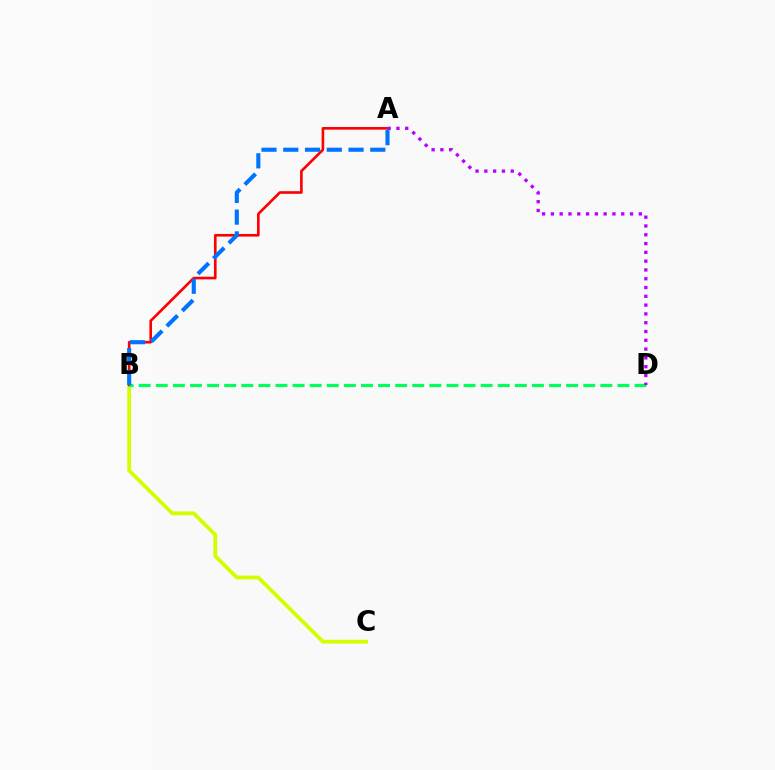{('B', 'C'): [{'color': '#d1ff00', 'line_style': 'solid', 'thickness': 2.74}], ('A', 'B'): [{'color': '#ff0000', 'line_style': 'solid', 'thickness': 1.9}, {'color': '#0074ff', 'line_style': 'dashed', 'thickness': 2.96}], ('B', 'D'): [{'color': '#00ff5c', 'line_style': 'dashed', 'thickness': 2.32}], ('A', 'D'): [{'color': '#b900ff', 'line_style': 'dotted', 'thickness': 2.39}]}